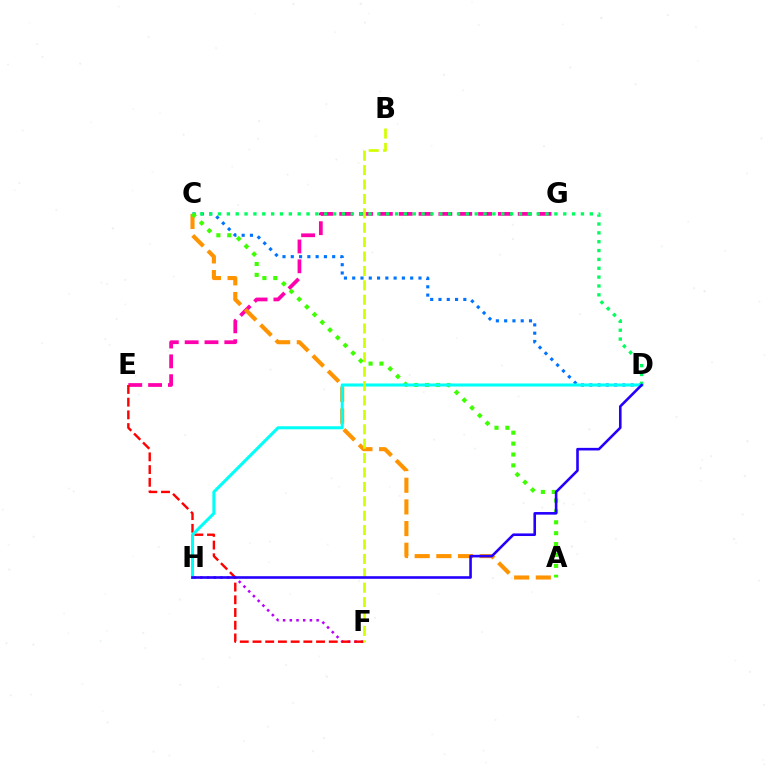{('C', 'D'): [{'color': '#0074ff', 'line_style': 'dotted', 'thickness': 2.25}, {'color': '#00ff5c', 'line_style': 'dotted', 'thickness': 2.41}], ('F', 'H'): [{'color': '#b900ff', 'line_style': 'dotted', 'thickness': 1.82}], ('E', 'G'): [{'color': '#ff00ac', 'line_style': 'dashed', 'thickness': 2.69}], ('A', 'C'): [{'color': '#ff9400', 'line_style': 'dashed', 'thickness': 2.94}, {'color': '#3dff00', 'line_style': 'dotted', 'thickness': 2.96}], ('E', 'F'): [{'color': '#ff0000', 'line_style': 'dashed', 'thickness': 1.73}], ('D', 'H'): [{'color': '#00fff6', 'line_style': 'solid', 'thickness': 2.19}, {'color': '#2500ff', 'line_style': 'solid', 'thickness': 1.87}], ('B', 'F'): [{'color': '#d1ff00', 'line_style': 'dashed', 'thickness': 1.96}]}